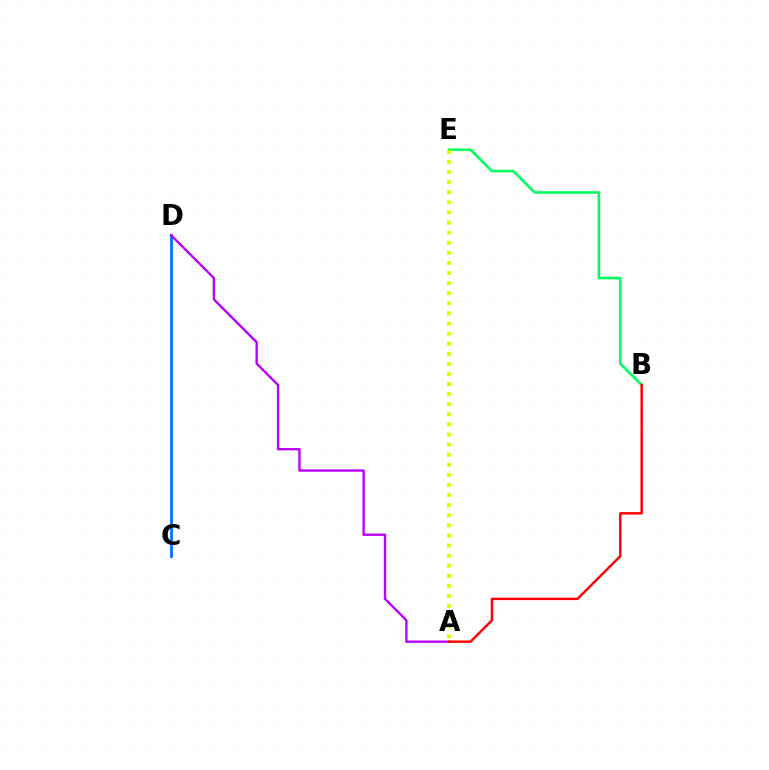{('C', 'D'): [{'color': '#0074ff', 'line_style': 'solid', 'thickness': 2.01}], ('A', 'D'): [{'color': '#b900ff', 'line_style': 'solid', 'thickness': 1.69}], ('B', 'E'): [{'color': '#00ff5c', 'line_style': 'solid', 'thickness': 1.87}], ('A', 'B'): [{'color': '#ff0000', 'line_style': 'solid', 'thickness': 1.74}], ('A', 'E'): [{'color': '#d1ff00', 'line_style': 'dotted', 'thickness': 2.74}]}